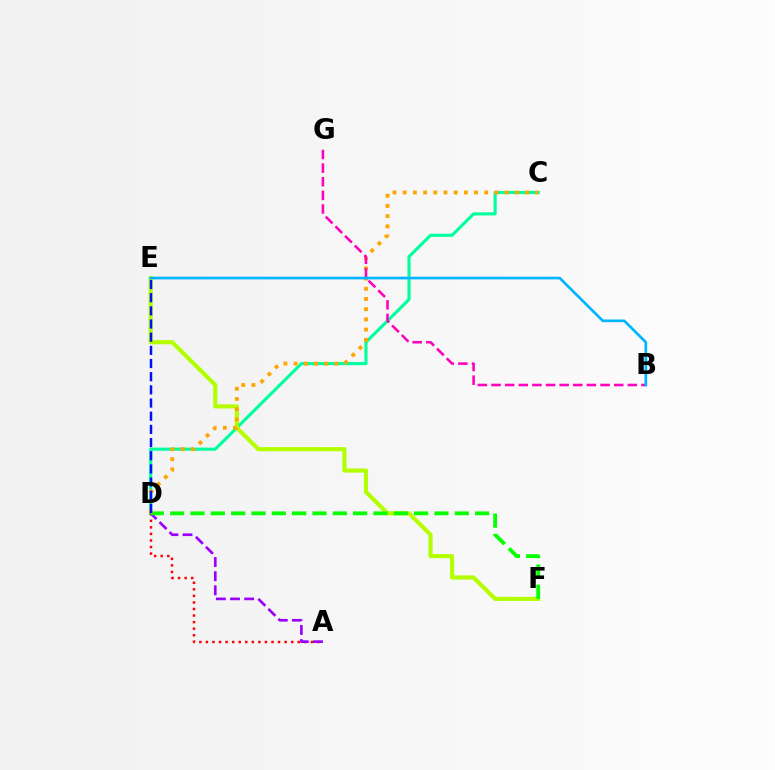{('C', 'D'): [{'color': '#00ff9d', 'line_style': 'solid', 'thickness': 2.24}, {'color': '#ffa500', 'line_style': 'dotted', 'thickness': 2.77}], ('E', 'F'): [{'color': '#b3ff00', 'line_style': 'solid', 'thickness': 2.98}], ('A', 'D'): [{'color': '#ff0000', 'line_style': 'dotted', 'thickness': 1.78}, {'color': '#9b00ff', 'line_style': 'dashed', 'thickness': 1.92}], ('D', 'F'): [{'color': '#08ff00', 'line_style': 'dashed', 'thickness': 2.76}], ('B', 'G'): [{'color': '#ff00bd', 'line_style': 'dashed', 'thickness': 1.85}], ('D', 'E'): [{'color': '#0010ff', 'line_style': 'dashed', 'thickness': 1.79}], ('B', 'E'): [{'color': '#00b5ff', 'line_style': 'solid', 'thickness': 1.93}]}